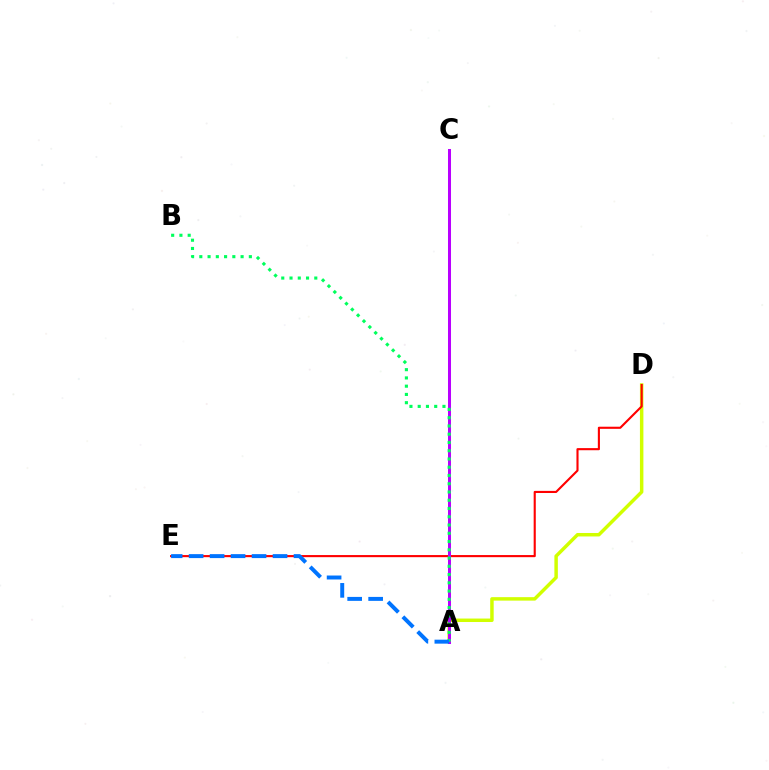{('A', 'D'): [{'color': '#d1ff00', 'line_style': 'solid', 'thickness': 2.5}], ('D', 'E'): [{'color': '#ff0000', 'line_style': 'solid', 'thickness': 1.53}], ('A', 'C'): [{'color': '#b900ff', 'line_style': 'solid', 'thickness': 2.17}], ('A', 'B'): [{'color': '#00ff5c', 'line_style': 'dotted', 'thickness': 2.24}], ('A', 'E'): [{'color': '#0074ff', 'line_style': 'dashed', 'thickness': 2.85}]}